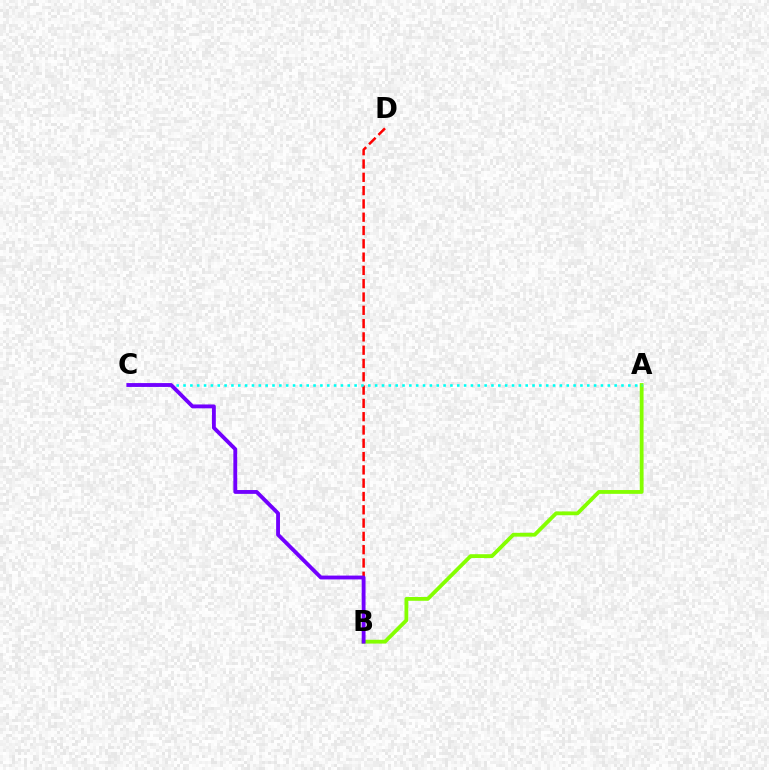{('A', 'B'): [{'color': '#84ff00', 'line_style': 'solid', 'thickness': 2.74}], ('B', 'D'): [{'color': '#ff0000', 'line_style': 'dashed', 'thickness': 1.81}], ('A', 'C'): [{'color': '#00fff6', 'line_style': 'dotted', 'thickness': 1.86}], ('B', 'C'): [{'color': '#7200ff', 'line_style': 'solid', 'thickness': 2.77}]}